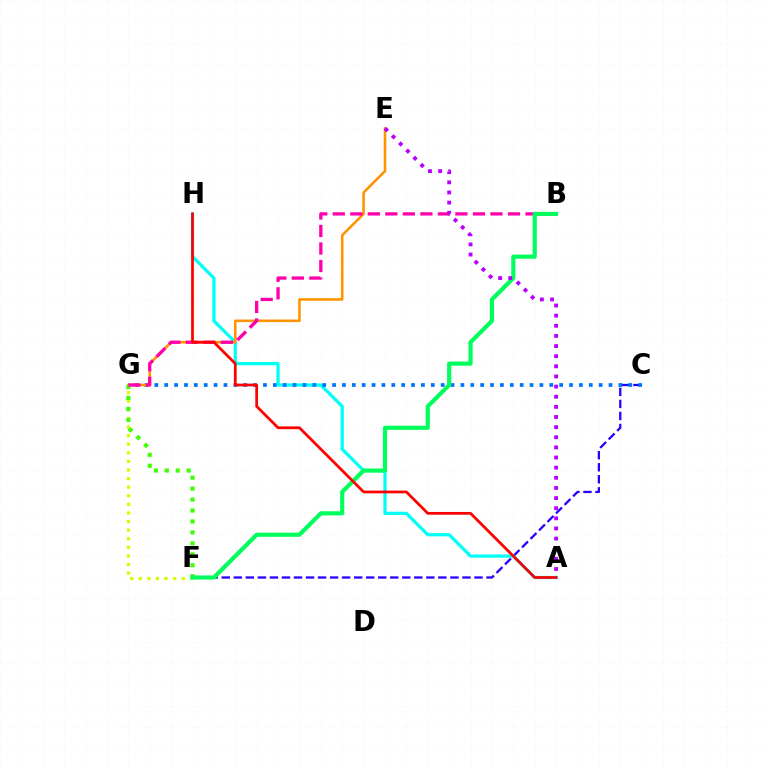{('C', 'F'): [{'color': '#2500ff', 'line_style': 'dashed', 'thickness': 1.63}], ('A', 'H'): [{'color': '#00fff6', 'line_style': 'solid', 'thickness': 2.34}, {'color': '#ff0000', 'line_style': 'solid', 'thickness': 1.98}], ('F', 'G'): [{'color': '#d1ff00', 'line_style': 'dotted', 'thickness': 2.34}, {'color': '#3dff00', 'line_style': 'dotted', 'thickness': 2.97}], ('C', 'G'): [{'color': '#0074ff', 'line_style': 'dotted', 'thickness': 2.68}], ('E', 'G'): [{'color': '#ff9400', 'line_style': 'solid', 'thickness': 1.86}], ('B', 'G'): [{'color': '#ff00ac', 'line_style': 'dashed', 'thickness': 2.38}], ('B', 'F'): [{'color': '#00ff5c', 'line_style': 'solid', 'thickness': 2.99}], ('A', 'E'): [{'color': '#b900ff', 'line_style': 'dotted', 'thickness': 2.75}]}